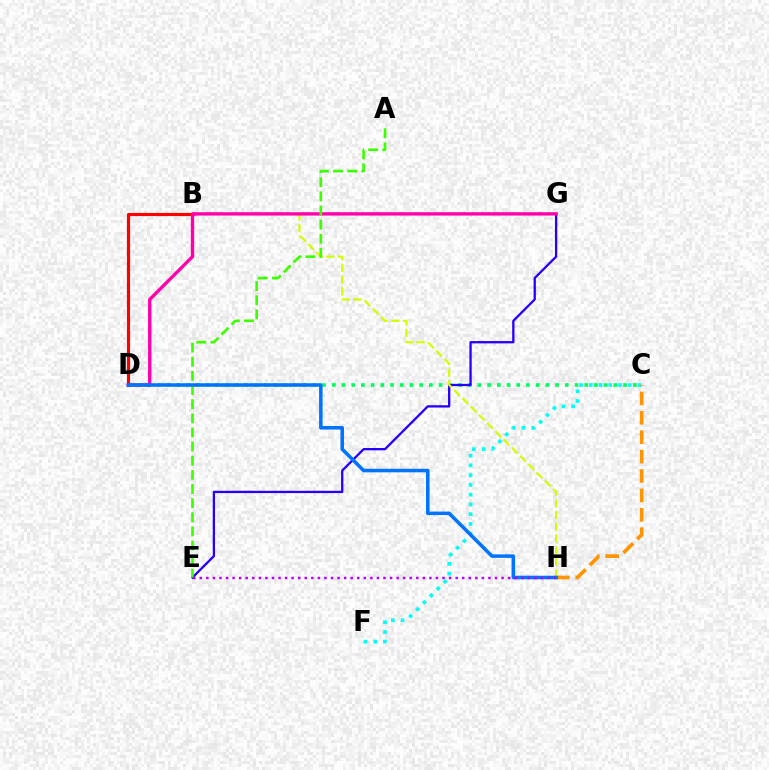{('C', 'D'): [{'color': '#00ff5c', 'line_style': 'dotted', 'thickness': 2.64}], ('B', 'D'): [{'color': '#ff0000', 'line_style': 'solid', 'thickness': 2.26}], ('E', 'G'): [{'color': '#2500ff', 'line_style': 'solid', 'thickness': 1.66}], ('B', 'H'): [{'color': '#d1ff00', 'line_style': 'dashed', 'thickness': 1.58}], ('C', 'F'): [{'color': '#00fff6', 'line_style': 'dotted', 'thickness': 2.65}], ('C', 'H'): [{'color': '#ff9400', 'line_style': 'dashed', 'thickness': 2.64}], ('D', 'G'): [{'color': '#ff00ac', 'line_style': 'solid', 'thickness': 2.41}], ('A', 'E'): [{'color': '#3dff00', 'line_style': 'dashed', 'thickness': 1.92}], ('D', 'H'): [{'color': '#0074ff', 'line_style': 'solid', 'thickness': 2.55}], ('E', 'H'): [{'color': '#b900ff', 'line_style': 'dotted', 'thickness': 1.78}]}